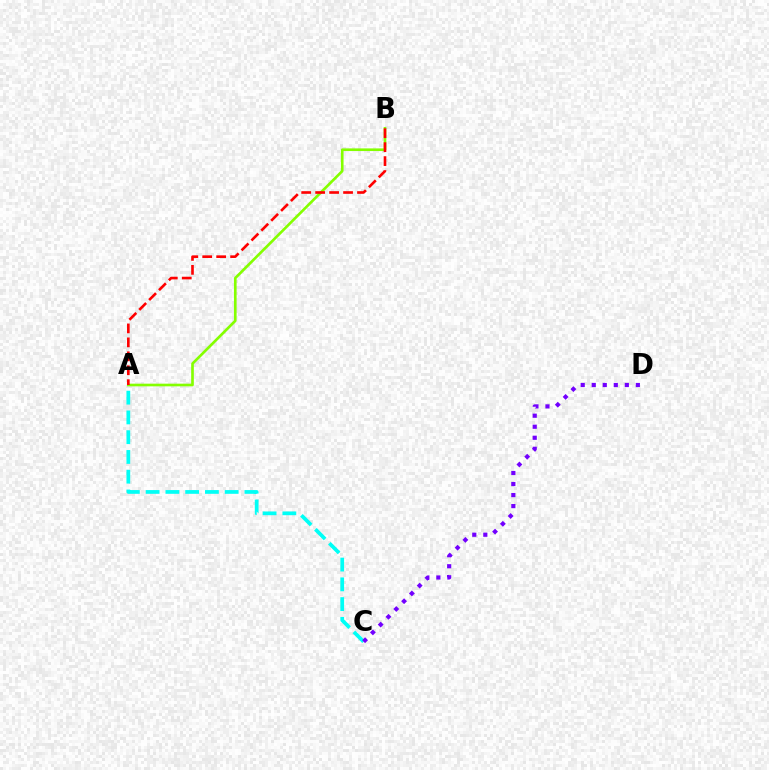{('A', 'B'): [{'color': '#84ff00', 'line_style': 'solid', 'thickness': 1.91}, {'color': '#ff0000', 'line_style': 'dashed', 'thickness': 1.9}], ('A', 'C'): [{'color': '#00fff6', 'line_style': 'dashed', 'thickness': 2.68}], ('C', 'D'): [{'color': '#7200ff', 'line_style': 'dotted', 'thickness': 3.0}]}